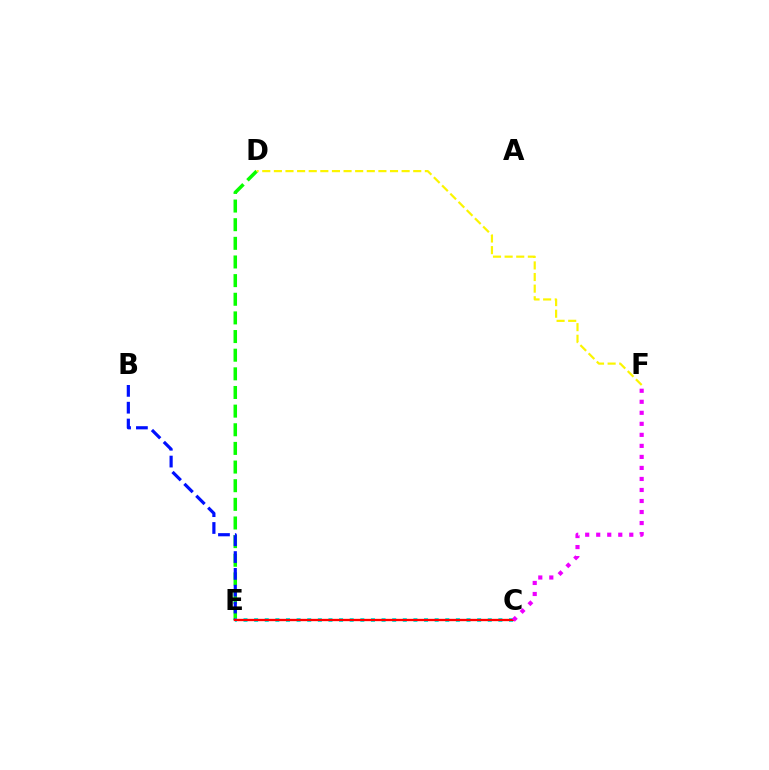{('D', 'E'): [{'color': '#08ff00', 'line_style': 'dashed', 'thickness': 2.53}], ('C', 'E'): [{'color': '#00fff6', 'line_style': 'dotted', 'thickness': 2.89}, {'color': '#ff0000', 'line_style': 'solid', 'thickness': 1.68}], ('B', 'E'): [{'color': '#0010ff', 'line_style': 'dashed', 'thickness': 2.29}], ('D', 'F'): [{'color': '#fcf500', 'line_style': 'dashed', 'thickness': 1.58}], ('C', 'F'): [{'color': '#ee00ff', 'line_style': 'dotted', 'thickness': 3.0}]}